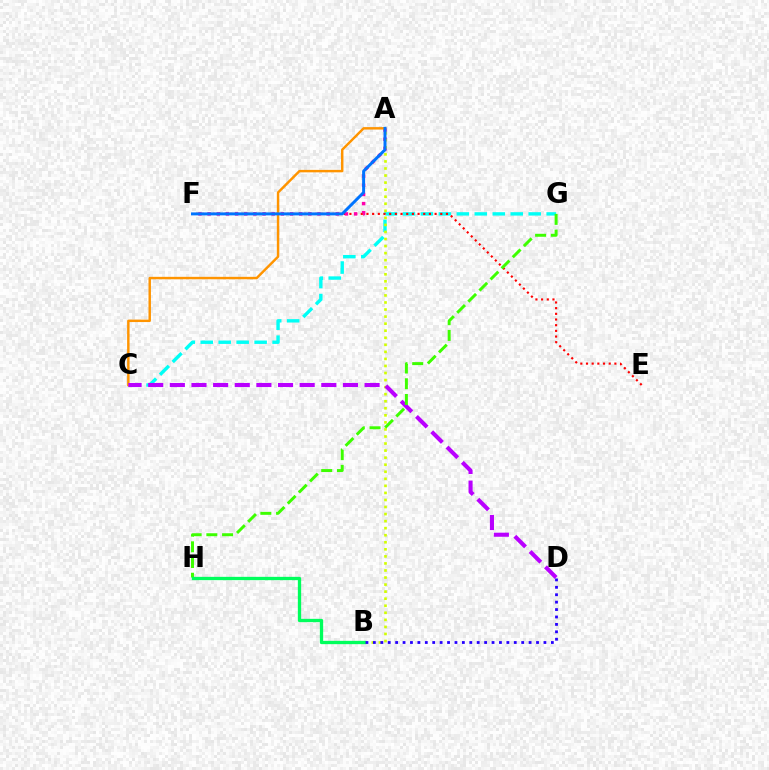{('C', 'G'): [{'color': '#00fff6', 'line_style': 'dashed', 'thickness': 2.44}], ('E', 'F'): [{'color': '#ff0000', 'line_style': 'dotted', 'thickness': 1.54}], ('A', 'F'): [{'color': '#ff00ac', 'line_style': 'dotted', 'thickness': 2.49}, {'color': '#0074ff', 'line_style': 'solid', 'thickness': 2.14}], ('A', 'C'): [{'color': '#ff9400', 'line_style': 'solid', 'thickness': 1.76}], ('A', 'B'): [{'color': '#d1ff00', 'line_style': 'dotted', 'thickness': 1.92}], ('C', 'D'): [{'color': '#b900ff', 'line_style': 'dashed', 'thickness': 2.94}], ('G', 'H'): [{'color': '#3dff00', 'line_style': 'dashed', 'thickness': 2.13}], ('B', 'H'): [{'color': '#00ff5c', 'line_style': 'solid', 'thickness': 2.38}], ('B', 'D'): [{'color': '#2500ff', 'line_style': 'dotted', 'thickness': 2.01}]}